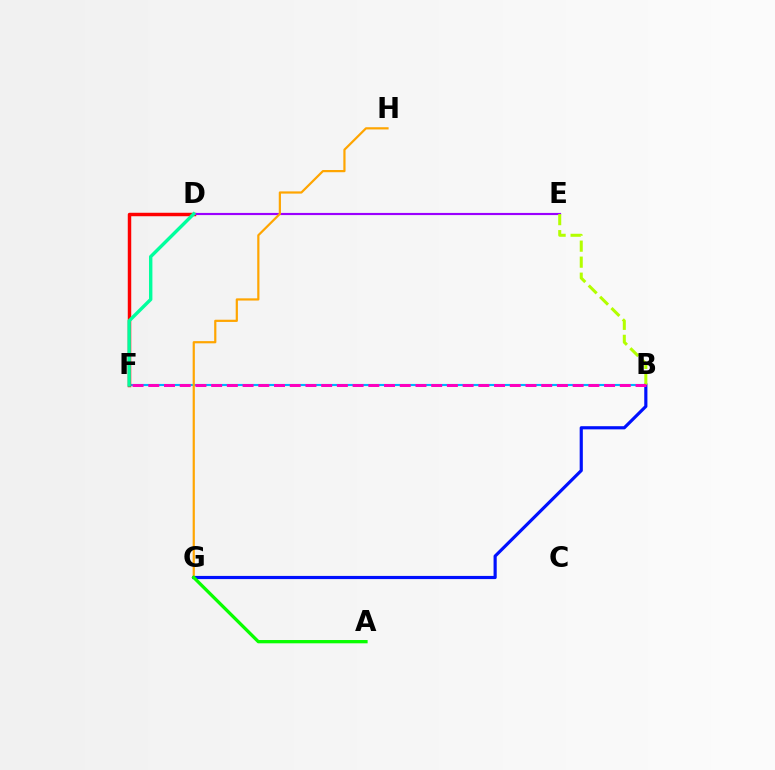{('B', 'F'): [{'color': '#00b5ff', 'line_style': 'solid', 'thickness': 1.53}, {'color': '#ff00bd', 'line_style': 'dashed', 'thickness': 2.14}], ('D', 'F'): [{'color': '#ff0000', 'line_style': 'solid', 'thickness': 2.49}, {'color': '#00ff9d', 'line_style': 'solid', 'thickness': 2.45}], ('D', 'E'): [{'color': '#9b00ff', 'line_style': 'solid', 'thickness': 1.55}], ('B', 'G'): [{'color': '#0010ff', 'line_style': 'solid', 'thickness': 2.28}], ('B', 'E'): [{'color': '#b3ff00', 'line_style': 'dashed', 'thickness': 2.18}], ('G', 'H'): [{'color': '#ffa500', 'line_style': 'solid', 'thickness': 1.59}], ('A', 'G'): [{'color': '#08ff00', 'line_style': 'solid', 'thickness': 2.37}]}